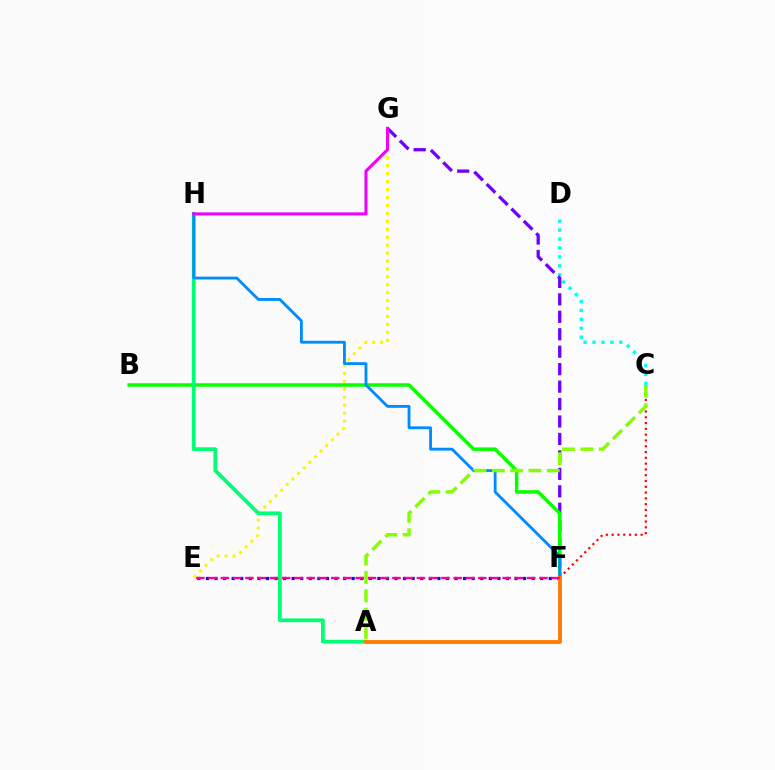{('C', 'D'): [{'color': '#00fff6', 'line_style': 'dotted', 'thickness': 2.42}], ('E', 'G'): [{'color': '#fcf500', 'line_style': 'dotted', 'thickness': 2.16}], ('E', 'F'): [{'color': '#0010ff', 'line_style': 'dotted', 'thickness': 2.33}, {'color': '#ff0094', 'line_style': 'dashed', 'thickness': 1.66}], ('F', 'G'): [{'color': '#7200ff', 'line_style': 'dashed', 'thickness': 2.37}], ('C', 'F'): [{'color': '#ff0000', 'line_style': 'dotted', 'thickness': 1.57}], ('B', 'F'): [{'color': '#08ff00', 'line_style': 'solid', 'thickness': 2.51}], ('A', 'H'): [{'color': '#00ff74', 'line_style': 'solid', 'thickness': 2.7}], ('F', 'H'): [{'color': '#008cff', 'line_style': 'solid', 'thickness': 2.04}], ('A', 'F'): [{'color': '#ff7c00', 'line_style': 'solid', 'thickness': 2.76}], ('G', 'H'): [{'color': '#ee00ff', 'line_style': 'solid', 'thickness': 2.18}], ('A', 'C'): [{'color': '#84ff00', 'line_style': 'dashed', 'thickness': 2.49}]}